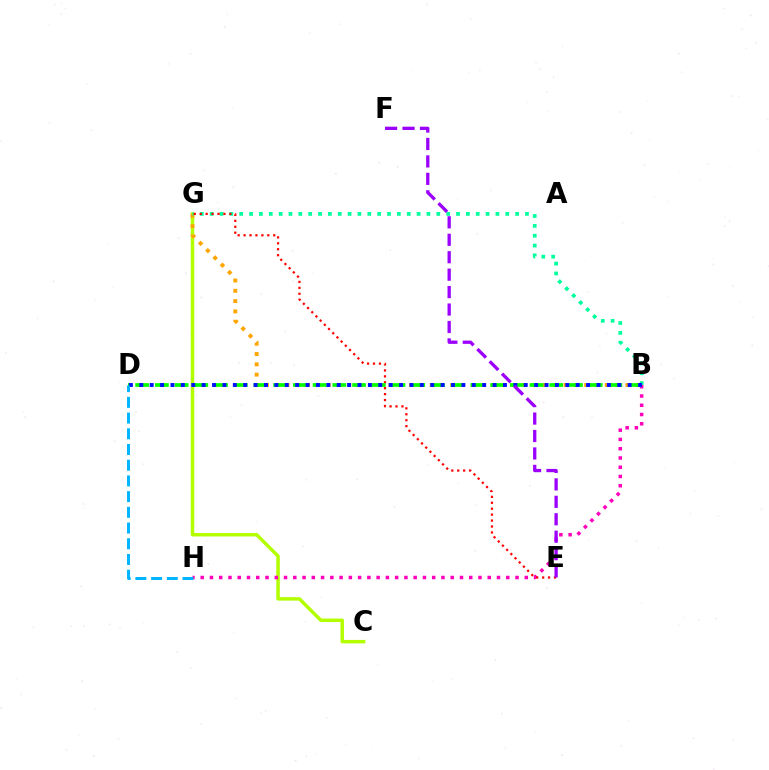{('C', 'G'): [{'color': '#b3ff00', 'line_style': 'solid', 'thickness': 2.5}], ('B', 'G'): [{'color': '#ffa500', 'line_style': 'dotted', 'thickness': 2.8}, {'color': '#00ff9d', 'line_style': 'dotted', 'thickness': 2.68}], ('B', 'H'): [{'color': '#ff00bd', 'line_style': 'dotted', 'thickness': 2.52}], ('E', 'G'): [{'color': '#ff0000', 'line_style': 'dotted', 'thickness': 1.61}], ('B', 'D'): [{'color': '#08ff00', 'line_style': 'dashed', 'thickness': 2.68}, {'color': '#0010ff', 'line_style': 'dotted', 'thickness': 2.82}], ('E', 'F'): [{'color': '#9b00ff', 'line_style': 'dashed', 'thickness': 2.37}], ('D', 'H'): [{'color': '#00b5ff', 'line_style': 'dashed', 'thickness': 2.13}]}